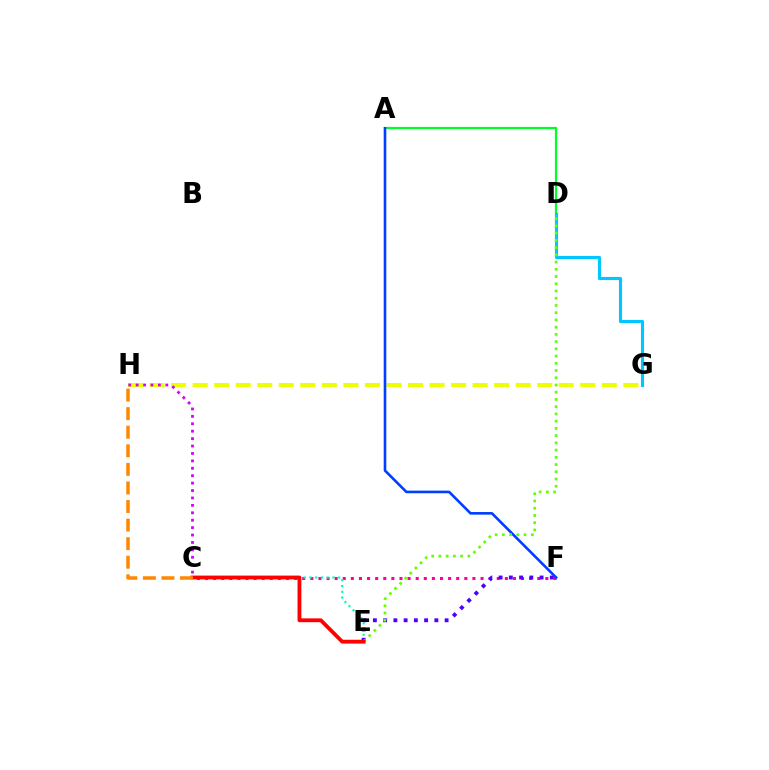{('A', 'D'): [{'color': '#00ff27', 'line_style': 'solid', 'thickness': 1.6}], ('C', 'F'): [{'color': '#ff00a0', 'line_style': 'dotted', 'thickness': 2.2}], ('G', 'H'): [{'color': '#eeff00', 'line_style': 'dashed', 'thickness': 2.93}], ('C', 'E'): [{'color': '#00ffaf', 'line_style': 'dotted', 'thickness': 1.57}, {'color': '#ff0000', 'line_style': 'solid', 'thickness': 2.75}], ('D', 'G'): [{'color': '#00c7ff', 'line_style': 'solid', 'thickness': 2.25}], ('A', 'F'): [{'color': '#003fff', 'line_style': 'solid', 'thickness': 1.88}], ('E', 'F'): [{'color': '#4f00ff', 'line_style': 'dotted', 'thickness': 2.78}], ('D', 'E'): [{'color': '#66ff00', 'line_style': 'dotted', 'thickness': 1.96}], ('C', 'H'): [{'color': '#d600ff', 'line_style': 'dotted', 'thickness': 2.02}, {'color': '#ff8800', 'line_style': 'dashed', 'thickness': 2.52}]}